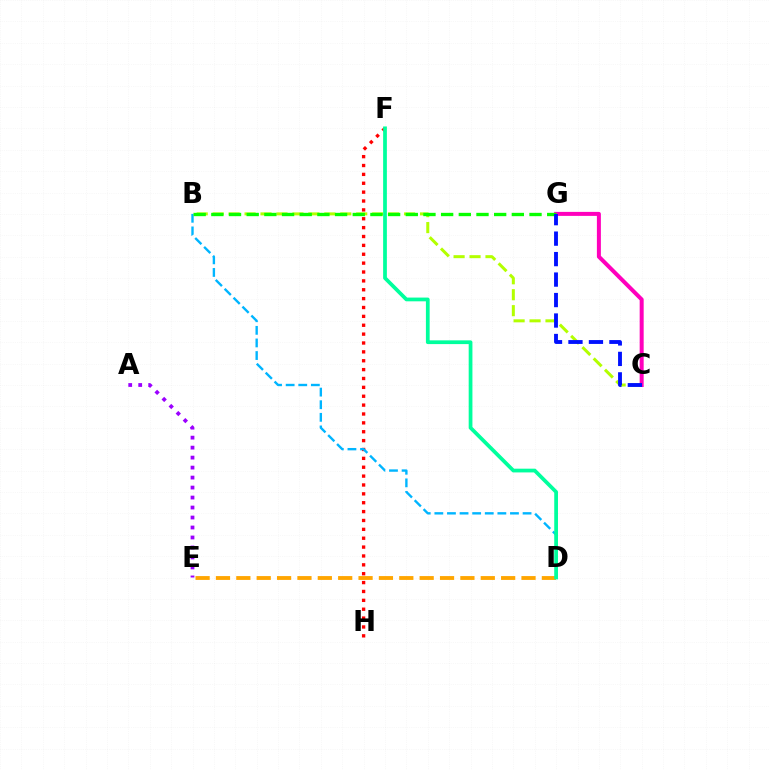{('B', 'C'): [{'color': '#b3ff00', 'line_style': 'dashed', 'thickness': 2.17}], ('A', 'E'): [{'color': '#9b00ff', 'line_style': 'dotted', 'thickness': 2.71}], ('C', 'G'): [{'color': '#ff00bd', 'line_style': 'solid', 'thickness': 2.88}, {'color': '#0010ff', 'line_style': 'dashed', 'thickness': 2.78}], ('F', 'H'): [{'color': '#ff0000', 'line_style': 'dotted', 'thickness': 2.41}], ('D', 'E'): [{'color': '#ffa500', 'line_style': 'dashed', 'thickness': 2.77}], ('B', 'D'): [{'color': '#00b5ff', 'line_style': 'dashed', 'thickness': 1.71}], ('B', 'G'): [{'color': '#08ff00', 'line_style': 'dashed', 'thickness': 2.4}], ('D', 'F'): [{'color': '#00ff9d', 'line_style': 'solid', 'thickness': 2.69}]}